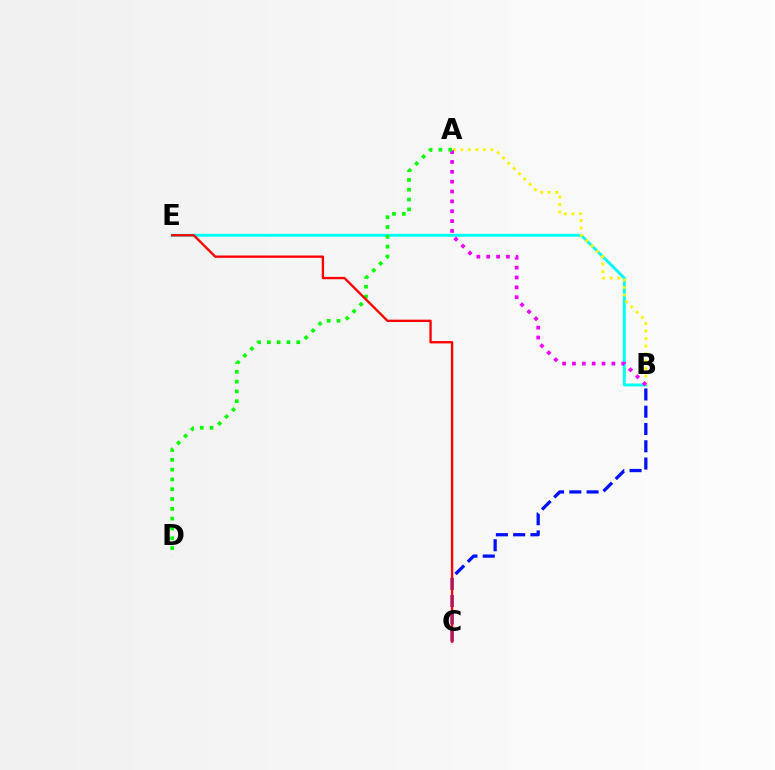{('B', 'E'): [{'color': '#00fff6', 'line_style': 'solid', 'thickness': 2.08}], ('B', 'C'): [{'color': '#0010ff', 'line_style': 'dashed', 'thickness': 2.35}], ('A', 'B'): [{'color': '#fcf500', 'line_style': 'dotted', 'thickness': 2.04}, {'color': '#ee00ff', 'line_style': 'dotted', 'thickness': 2.68}], ('A', 'D'): [{'color': '#08ff00', 'line_style': 'dotted', 'thickness': 2.66}], ('C', 'E'): [{'color': '#ff0000', 'line_style': 'solid', 'thickness': 1.69}]}